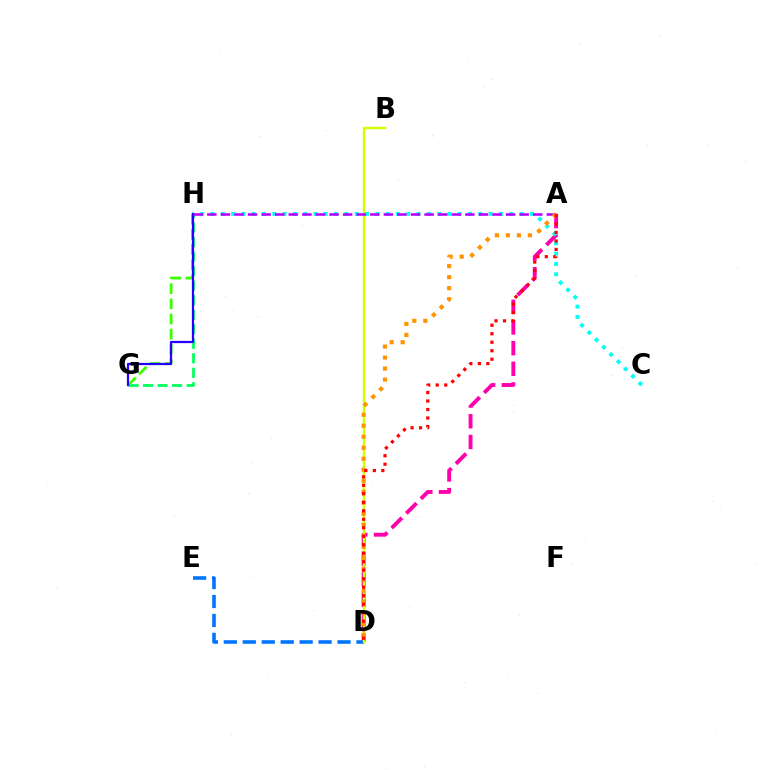{('G', 'H'): [{'color': '#3dff00', 'line_style': 'dashed', 'thickness': 2.06}, {'color': '#00ff5c', 'line_style': 'dashed', 'thickness': 1.97}, {'color': '#2500ff', 'line_style': 'solid', 'thickness': 1.61}], ('A', 'D'): [{'color': '#ff00ac', 'line_style': 'dashed', 'thickness': 2.81}, {'color': '#ff9400', 'line_style': 'dotted', 'thickness': 2.99}, {'color': '#ff0000', 'line_style': 'dotted', 'thickness': 2.31}], ('C', 'H'): [{'color': '#00fff6', 'line_style': 'dotted', 'thickness': 2.8}], ('D', 'E'): [{'color': '#0074ff', 'line_style': 'dashed', 'thickness': 2.57}], ('B', 'D'): [{'color': '#d1ff00', 'line_style': 'solid', 'thickness': 1.74}], ('A', 'H'): [{'color': '#b900ff', 'line_style': 'dashed', 'thickness': 1.85}]}